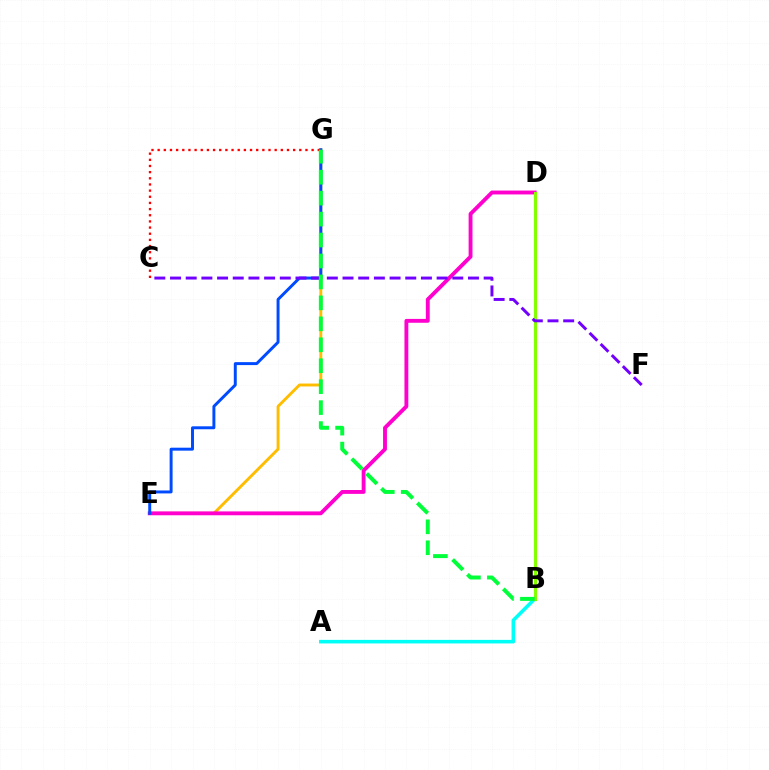{('E', 'G'): [{'color': '#ffbd00', 'line_style': 'solid', 'thickness': 2.09}, {'color': '#004bff', 'line_style': 'solid', 'thickness': 2.13}], ('D', 'E'): [{'color': '#ff00cf', 'line_style': 'solid', 'thickness': 2.78}], ('A', 'B'): [{'color': '#00fff6', 'line_style': 'solid', 'thickness': 2.57}], ('B', 'D'): [{'color': '#84ff00', 'line_style': 'solid', 'thickness': 2.25}], ('C', 'F'): [{'color': '#7200ff', 'line_style': 'dashed', 'thickness': 2.13}], ('C', 'G'): [{'color': '#ff0000', 'line_style': 'dotted', 'thickness': 1.67}], ('B', 'G'): [{'color': '#00ff39', 'line_style': 'dashed', 'thickness': 2.85}]}